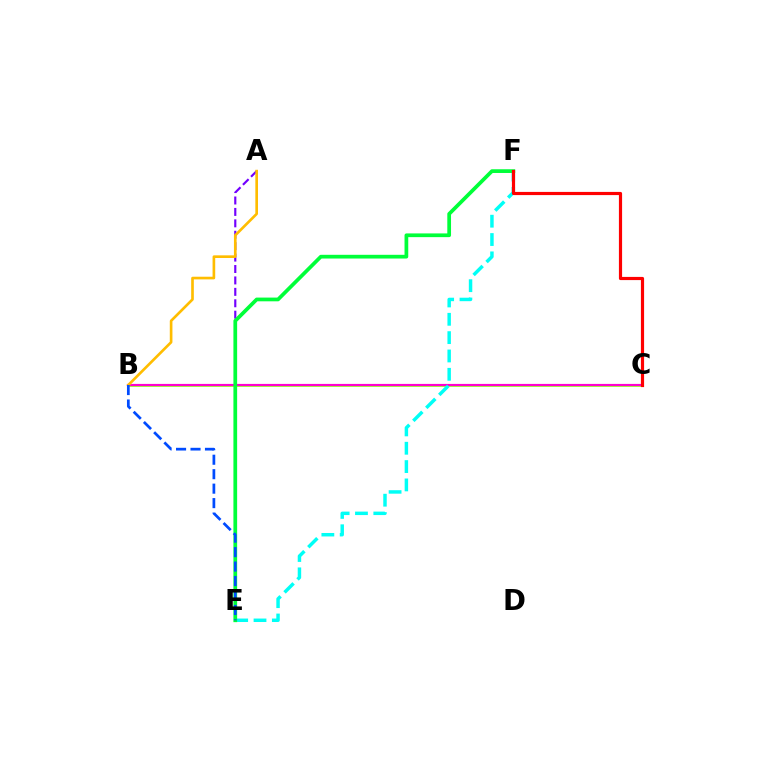{('B', 'C'): [{'color': '#84ff00', 'line_style': 'solid', 'thickness': 1.83}, {'color': '#ff00cf', 'line_style': 'solid', 'thickness': 1.57}], ('A', 'E'): [{'color': '#7200ff', 'line_style': 'dashed', 'thickness': 1.55}], ('E', 'F'): [{'color': '#00fff6', 'line_style': 'dashed', 'thickness': 2.49}, {'color': '#00ff39', 'line_style': 'solid', 'thickness': 2.68}], ('A', 'B'): [{'color': '#ffbd00', 'line_style': 'solid', 'thickness': 1.91}], ('B', 'E'): [{'color': '#004bff', 'line_style': 'dashed', 'thickness': 1.96}], ('C', 'F'): [{'color': '#ff0000', 'line_style': 'solid', 'thickness': 2.29}]}